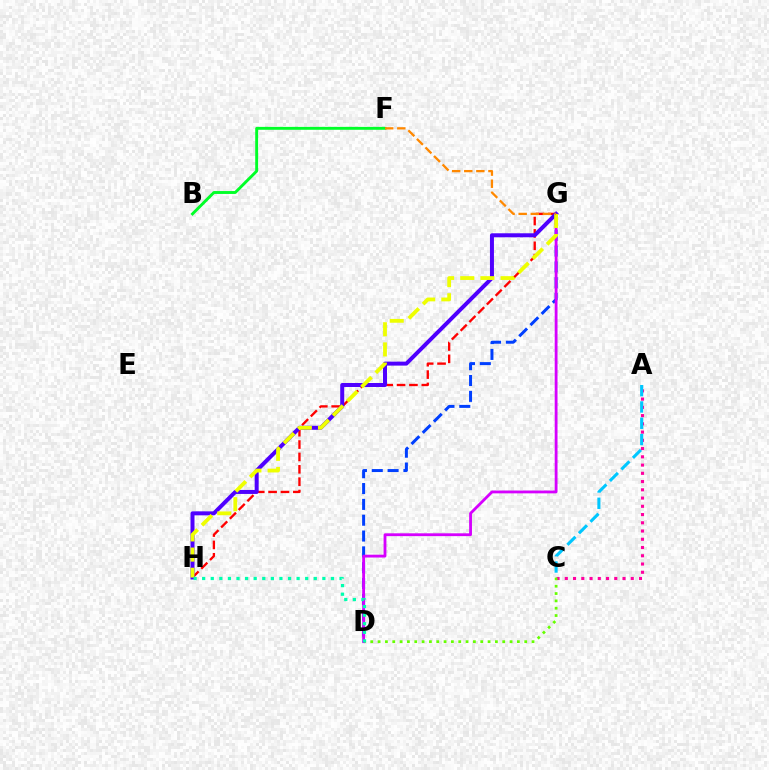{('A', 'C'): [{'color': '#ff00a0', 'line_style': 'dotted', 'thickness': 2.24}, {'color': '#00c7ff', 'line_style': 'dashed', 'thickness': 2.21}], ('D', 'G'): [{'color': '#003fff', 'line_style': 'dashed', 'thickness': 2.15}, {'color': '#d600ff', 'line_style': 'solid', 'thickness': 2.03}], ('C', 'D'): [{'color': '#66ff00', 'line_style': 'dotted', 'thickness': 1.99}], ('G', 'H'): [{'color': '#ff0000', 'line_style': 'dashed', 'thickness': 1.68}, {'color': '#4f00ff', 'line_style': 'solid', 'thickness': 2.87}, {'color': '#eeff00', 'line_style': 'dashed', 'thickness': 2.74}], ('B', 'F'): [{'color': '#00ff27', 'line_style': 'solid', 'thickness': 2.09}], ('F', 'G'): [{'color': '#ff8800', 'line_style': 'dashed', 'thickness': 1.64}], ('D', 'H'): [{'color': '#00ffaf', 'line_style': 'dotted', 'thickness': 2.33}]}